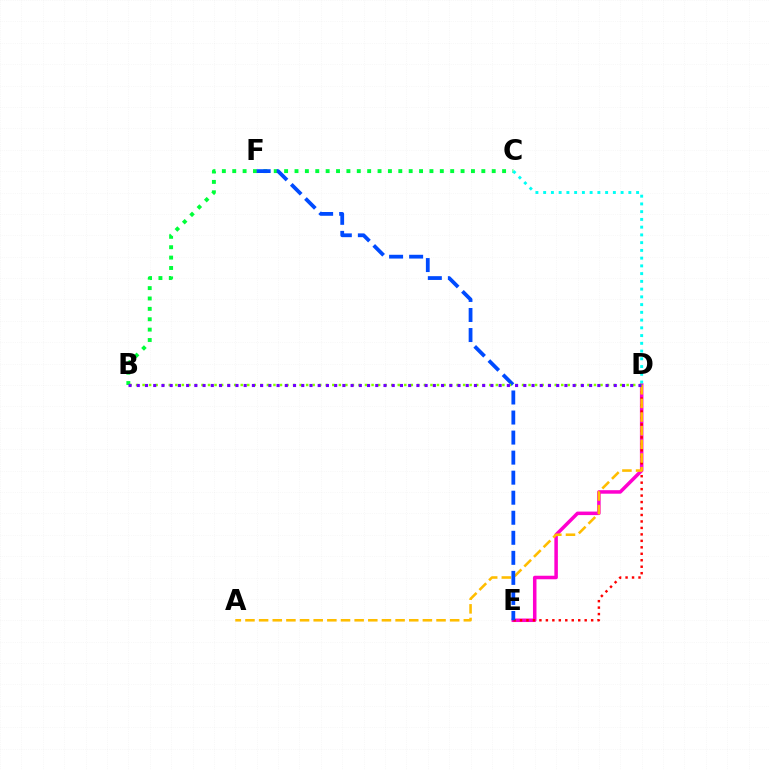{('B', 'C'): [{'color': '#00ff39', 'line_style': 'dotted', 'thickness': 2.82}], ('D', 'E'): [{'color': '#ff00cf', 'line_style': 'solid', 'thickness': 2.53}, {'color': '#ff0000', 'line_style': 'dotted', 'thickness': 1.76}], ('C', 'D'): [{'color': '#00fff6', 'line_style': 'dotted', 'thickness': 2.1}], ('A', 'D'): [{'color': '#ffbd00', 'line_style': 'dashed', 'thickness': 1.85}], ('E', 'F'): [{'color': '#004bff', 'line_style': 'dashed', 'thickness': 2.72}], ('B', 'D'): [{'color': '#84ff00', 'line_style': 'dotted', 'thickness': 1.78}, {'color': '#7200ff', 'line_style': 'dotted', 'thickness': 2.23}]}